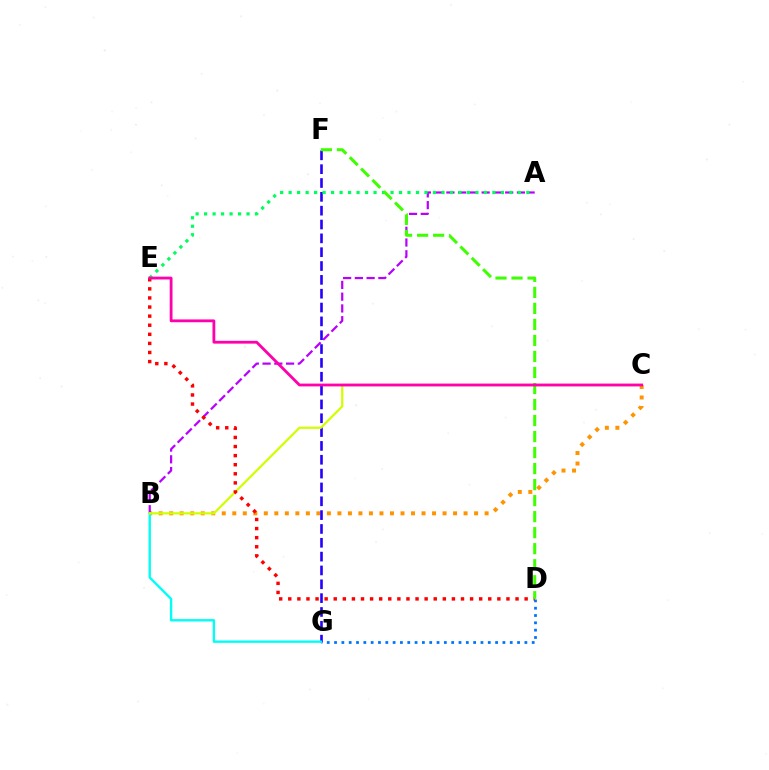{('D', 'G'): [{'color': '#0074ff', 'line_style': 'dotted', 'thickness': 1.99}], ('B', 'C'): [{'color': '#ff9400', 'line_style': 'dotted', 'thickness': 2.86}, {'color': '#d1ff00', 'line_style': 'solid', 'thickness': 1.6}], ('A', 'B'): [{'color': '#b900ff', 'line_style': 'dashed', 'thickness': 1.6}], ('F', 'G'): [{'color': '#2500ff', 'line_style': 'dashed', 'thickness': 1.88}], ('B', 'G'): [{'color': '#00fff6', 'line_style': 'solid', 'thickness': 1.71}], ('A', 'E'): [{'color': '#00ff5c', 'line_style': 'dotted', 'thickness': 2.31}], ('D', 'E'): [{'color': '#ff0000', 'line_style': 'dotted', 'thickness': 2.47}], ('D', 'F'): [{'color': '#3dff00', 'line_style': 'dashed', 'thickness': 2.18}], ('C', 'E'): [{'color': '#ff00ac', 'line_style': 'solid', 'thickness': 2.02}]}